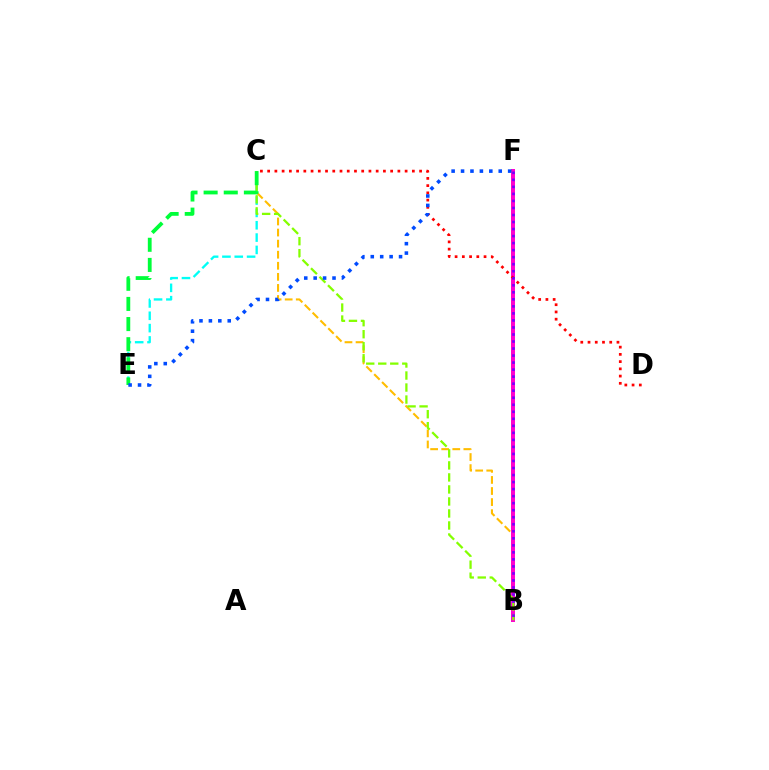{('B', 'C'): [{'color': '#ffbd00', 'line_style': 'dashed', 'thickness': 1.5}, {'color': '#84ff00', 'line_style': 'dashed', 'thickness': 1.63}], ('B', 'F'): [{'color': '#ff00cf', 'line_style': 'solid', 'thickness': 2.86}, {'color': '#7200ff', 'line_style': 'dotted', 'thickness': 1.91}], ('C', 'E'): [{'color': '#00fff6', 'line_style': 'dashed', 'thickness': 1.67}, {'color': '#00ff39', 'line_style': 'dashed', 'thickness': 2.74}], ('C', 'D'): [{'color': '#ff0000', 'line_style': 'dotted', 'thickness': 1.97}], ('E', 'F'): [{'color': '#004bff', 'line_style': 'dotted', 'thickness': 2.56}]}